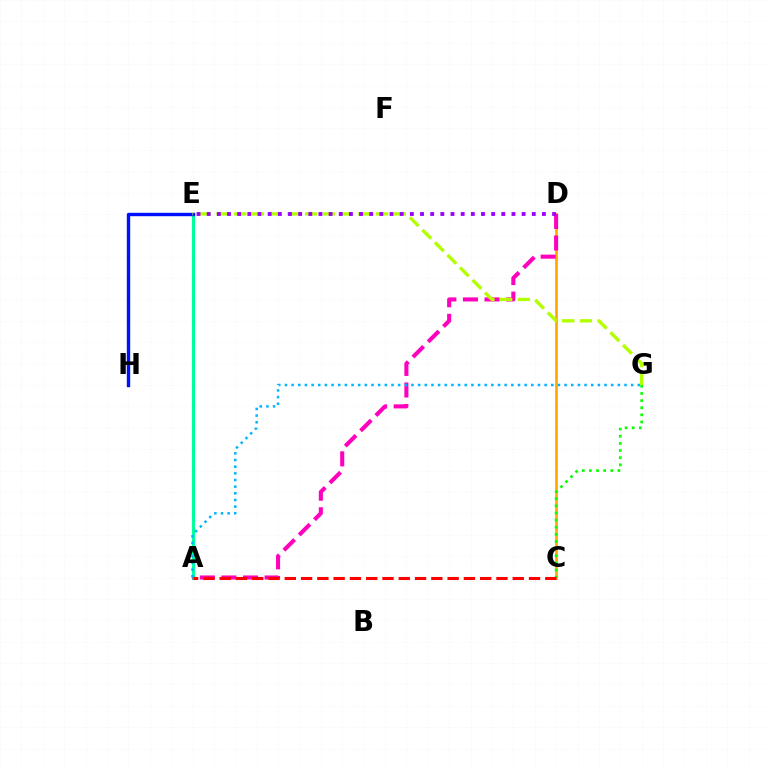{('A', 'E'): [{'color': '#00ff9d', 'line_style': 'solid', 'thickness': 2.25}], ('C', 'D'): [{'color': '#ffa500', 'line_style': 'solid', 'thickness': 1.88}], ('E', 'H'): [{'color': '#0010ff', 'line_style': 'solid', 'thickness': 2.44}], ('A', 'D'): [{'color': '#ff00bd', 'line_style': 'dashed', 'thickness': 2.93}], ('C', 'G'): [{'color': '#08ff00', 'line_style': 'dotted', 'thickness': 1.94}], ('A', 'C'): [{'color': '#ff0000', 'line_style': 'dashed', 'thickness': 2.21}], ('E', 'G'): [{'color': '#b3ff00', 'line_style': 'dashed', 'thickness': 2.41}], ('A', 'G'): [{'color': '#00b5ff', 'line_style': 'dotted', 'thickness': 1.81}], ('D', 'E'): [{'color': '#9b00ff', 'line_style': 'dotted', 'thickness': 2.76}]}